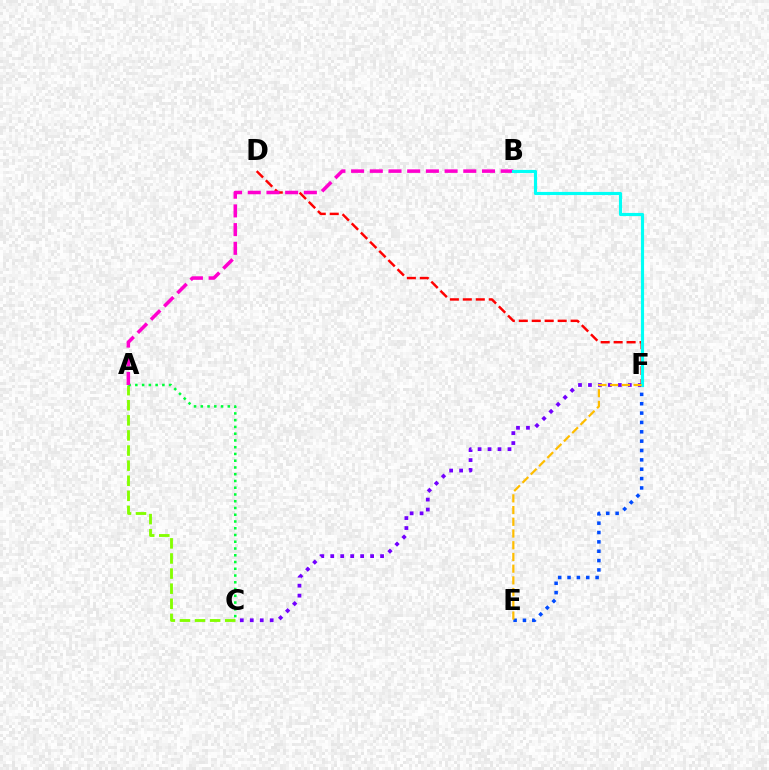{('D', 'F'): [{'color': '#ff0000', 'line_style': 'dashed', 'thickness': 1.76}], ('A', 'C'): [{'color': '#84ff00', 'line_style': 'dashed', 'thickness': 2.05}, {'color': '#00ff39', 'line_style': 'dotted', 'thickness': 1.84}], ('E', 'F'): [{'color': '#004bff', 'line_style': 'dotted', 'thickness': 2.54}, {'color': '#ffbd00', 'line_style': 'dashed', 'thickness': 1.59}], ('C', 'F'): [{'color': '#7200ff', 'line_style': 'dotted', 'thickness': 2.71}], ('A', 'B'): [{'color': '#ff00cf', 'line_style': 'dashed', 'thickness': 2.54}], ('B', 'F'): [{'color': '#00fff6', 'line_style': 'solid', 'thickness': 2.26}]}